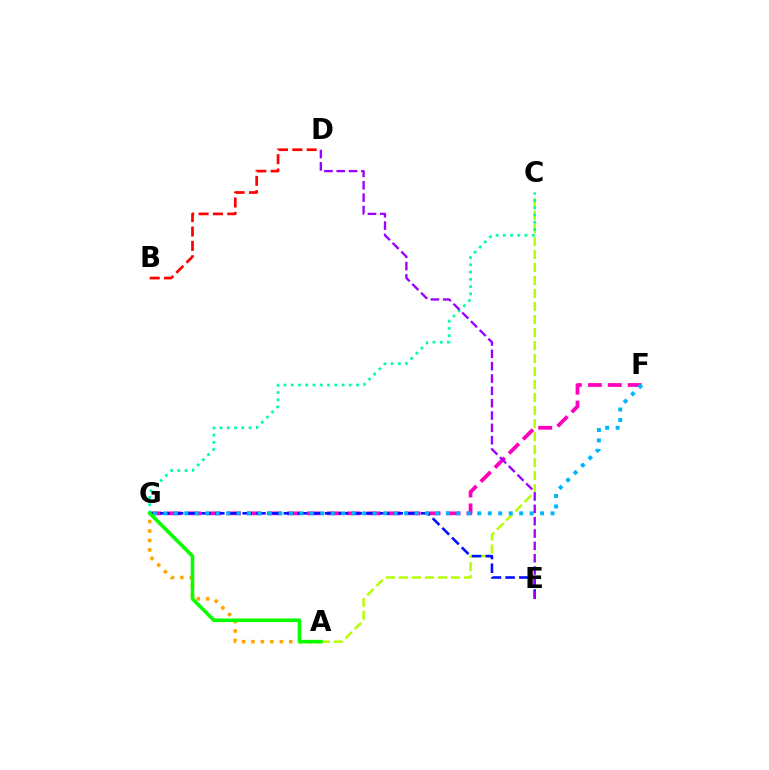{('F', 'G'): [{'color': '#ff00bd', 'line_style': 'dashed', 'thickness': 2.71}, {'color': '#00b5ff', 'line_style': 'dotted', 'thickness': 2.84}], ('B', 'D'): [{'color': '#ff0000', 'line_style': 'dashed', 'thickness': 1.95}], ('A', 'C'): [{'color': '#b3ff00', 'line_style': 'dashed', 'thickness': 1.77}], ('A', 'G'): [{'color': '#ffa500', 'line_style': 'dotted', 'thickness': 2.57}, {'color': '#08ff00', 'line_style': 'solid', 'thickness': 2.56}], ('E', 'G'): [{'color': '#0010ff', 'line_style': 'dashed', 'thickness': 1.86}], ('C', 'G'): [{'color': '#00ff9d', 'line_style': 'dotted', 'thickness': 1.97}], ('D', 'E'): [{'color': '#9b00ff', 'line_style': 'dashed', 'thickness': 1.68}]}